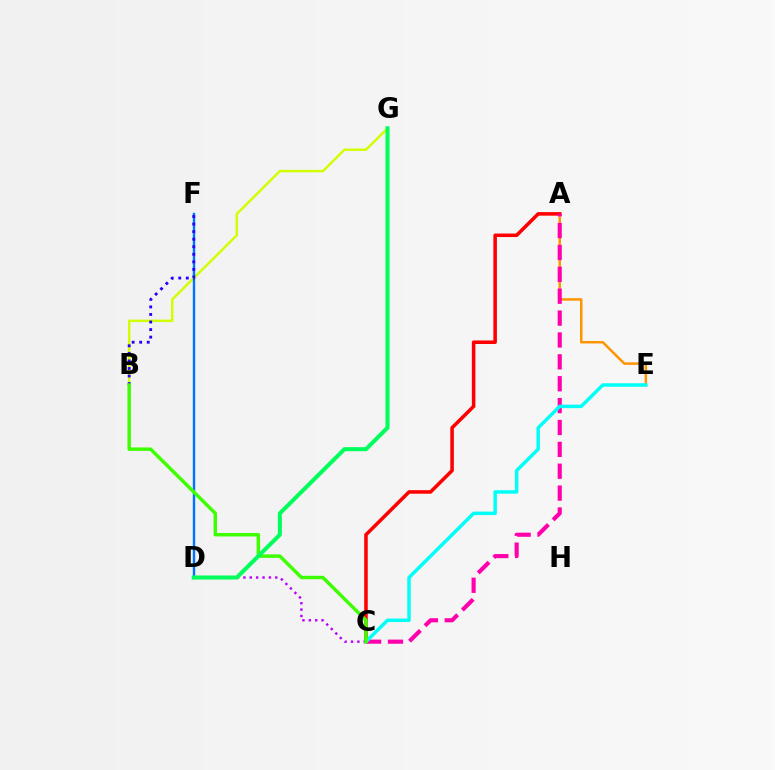{('A', 'E'): [{'color': '#ff9400', 'line_style': 'solid', 'thickness': 1.79}], ('A', 'C'): [{'color': '#ff0000', 'line_style': 'solid', 'thickness': 2.55}, {'color': '#ff00ac', 'line_style': 'dashed', 'thickness': 2.97}], ('C', 'E'): [{'color': '#00fff6', 'line_style': 'solid', 'thickness': 2.5}], ('C', 'D'): [{'color': '#b900ff', 'line_style': 'dotted', 'thickness': 1.73}], ('B', 'G'): [{'color': '#d1ff00', 'line_style': 'solid', 'thickness': 1.75}], ('D', 'F'): [{'color': '#0074ff', 'line_style': 'solid', 'thickness': 1.73}], ('B', 'F'): [{'color': '#2500ff', 'line_style': 'dotted', 'thickness': 2.05}], ('B', 'C'): [{'color': '#3dff00', 'line_style': 'solid', 'thickness': 2.47}], ('D', 'G'): [{'color': '#00ff5c', 'line_style': 'solid', 'thickness': 2.92}]}